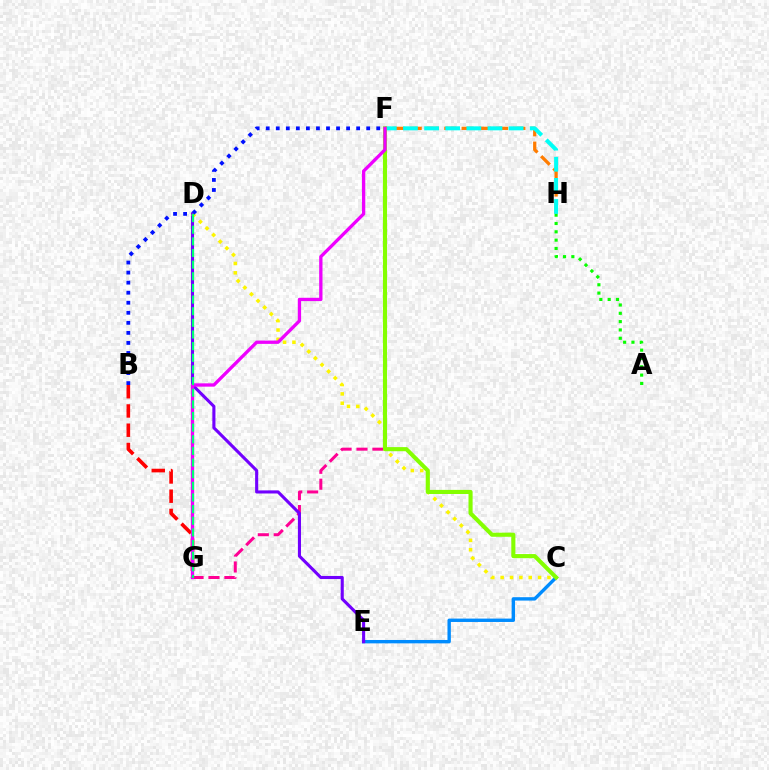{('C', 'E'): [{'color': '#008cff', 'line_style': 'solid', 'thickness': 2.44}], ('F', 'G'): [{'color': '#ff0094', 'line_style': 'dashed', 'thickness': 2.16}, {'color': '#ee00ff', 'line_style': 'solid', 'thickness': 2.38}], ('B', 'G'): [{'color': '#ff0000', 'line_style': 'dashed', 'thickness': 2.61}], ('A', 'H'): [{'color': '#08ff00', 'line_style': 'dotted', 'thickness': 2.26}], ('D', 'E'): [{'color': '#7200ff', 'line_style': 'solid', 'thickness': 2.23}], ('F', 'H'): [{'color': '#ff7c00', 'line_style': 'dashed', 'thickness': 2.35}, {'color': '#00fff6', 'line_style': 'dashed', 'thickness': 2.87}], ('C', 'D'): [{'color': '#fcf500', 'line_style': 'dotted', 'thickness': 2.54}], ('C', 'F'): [{'color': '#84ff00', 'line_style': 'solid', 'thickness': 2.96}], ('B', 'F'): [{'color': '#0010ff', 'line_style': 'dotted', 'thickness': 2.73}], ('D', 'G'): [{'color': '#00ff74', 'line_style': 'dashed', 'thickness': 1.58}]}